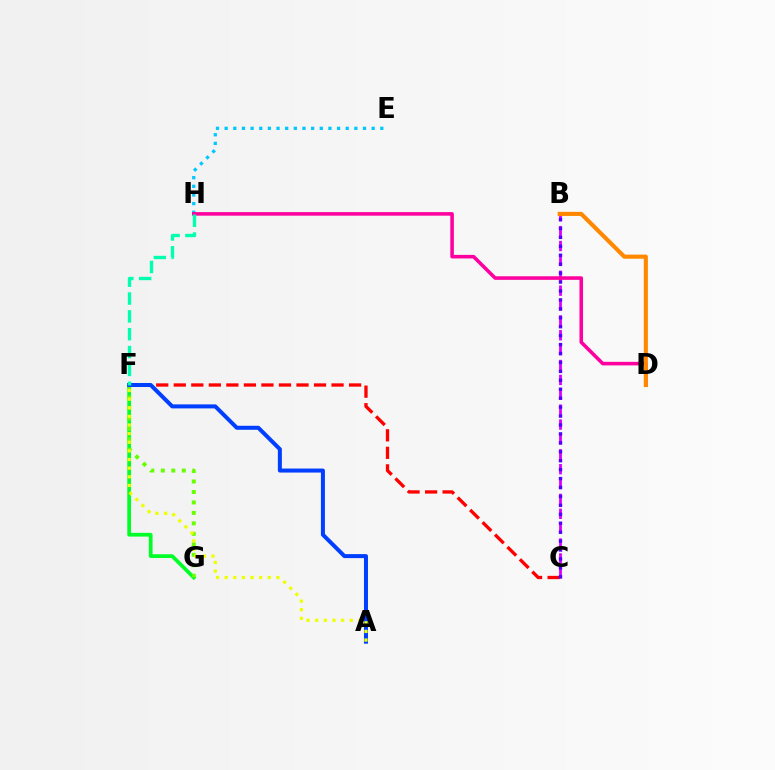{('F', 'G'): [{'color': '#00ff27', 'line_style': 'solid', 'thickness': 2.69}, {'color': '#66ff00', 'line_style': 'dotted', 'thickness': 2.84}], ('C', 'F'): [{'color': '#ff0000', 'line_style': 'dashed', 'thickness': 2.38}], ('B', 'C'): [{'color': '#d600ff', 'line_style': 'dashed', 'thickness': 2.02}, {'color': '#4f00ff', 'line_style': 'dotted', 'thickness': 2.43}], ('E', 'H'): [{'color': '#00c7ff', 'line_style': 'dotted', 'thickness': 2.35}], ('A', 'F'): [{'color': '#003fff', 'line_style': 'solid', 'thickness': 2.88}, {'color': '#eeff00', 'line_style': 'dotted', 'thickness': 2.34}], ('D', 'H'): [{'color': '#ff00a0', 'line_style': 'solid', 'thickness': 2.57}], ('B', 'D'): [{'color': '#ff8800', 'line_style': 'solid', 'thickness': 2.96}], ('F', 'H'): [{'color': '#00ffaf', 'line_style': 'dashed', 'thickness': 2.42}]}